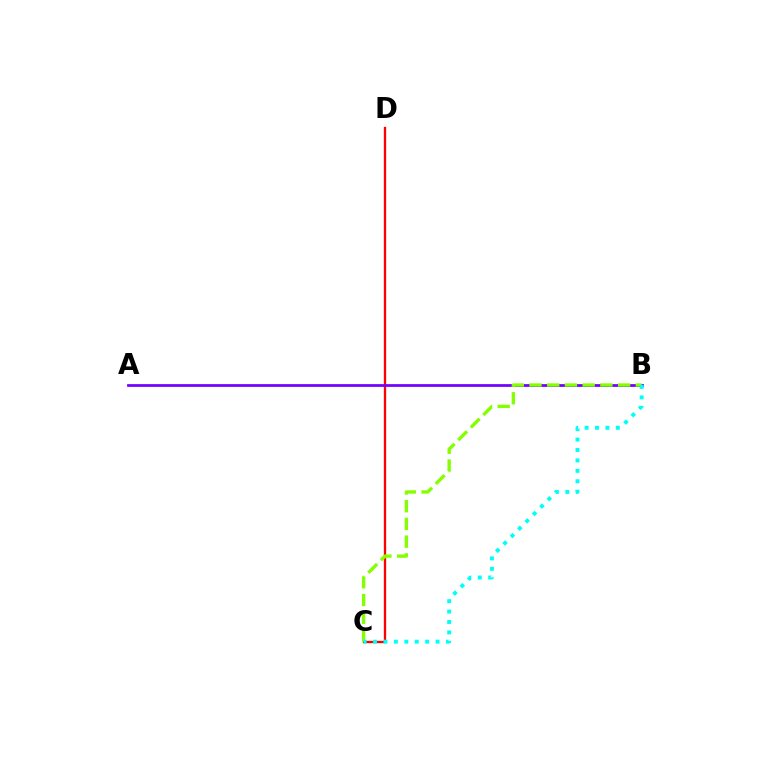{('C', 'D'): [{'color': '#ff0000', 'line_style': 'solid', 'thickness': 1.67}], ('A', 'B'): [{'color': '#7200ff', 'line_style': 'solid', 'thickness': 1.97}], ('B', 'C'): [{'color': '#84ff00', 'line_style': 'dashed', 'thickness': 2.41}, {'color': '#00fff6', 'line_style': 'dotted', 'thickness': 2.83}]}